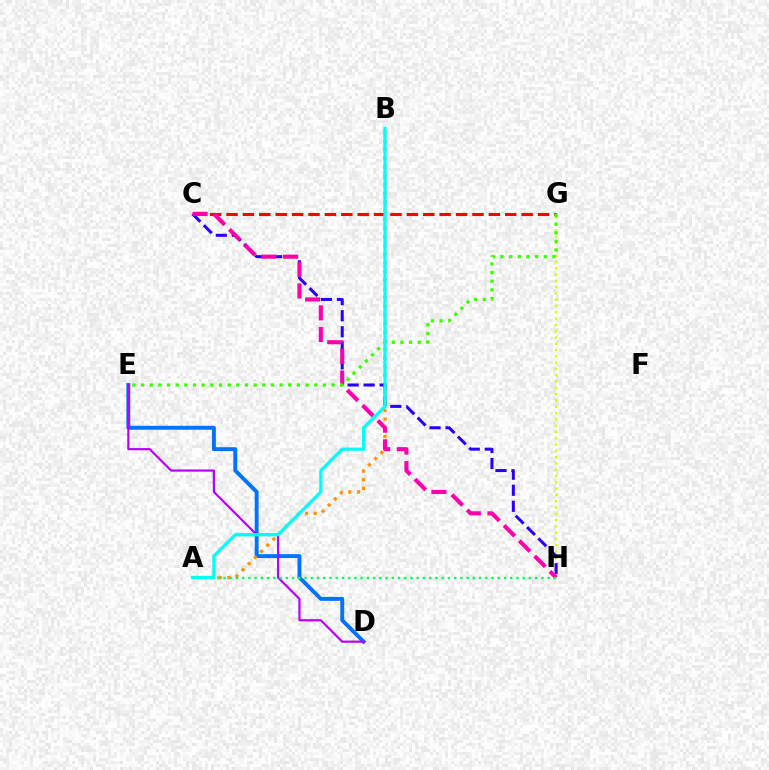{('D', 'E'): [{'color': '#0074ff', 'line_style': 'solid', 'thickness': 2.82}, {'color': '#b900ff', 'line_style': 'solid', 'thickness': 1.57}], ('G', 'H'): [{'color': '#d1ff00', 'line_style': 'dotted', 'thickness': 1.71}], ('C', 'G'): [{'color': '#ff0000', 'line_style': 'dashed', 'thickness': 2.23}], ('A', 'B'): [{'color': '#ff9400', 'line_style': 'dotted', 'thickness': 2.36}, {'color': '#00fff6', 'line_style': 'solid', 'thickness': 2.33}], ('C', 'H'): [{'color': '#2500ff', 'line_style': 'dashed', 'thickness': 2.18}, {'color': '#ff00ac', 'line_style': 'dashed', 'thickness': 2.94}], ('A', 'H'): [{'color': '#00ff5c', 'line_style': 'dotted', 'thickness': 1.69}], ('E', 'G'): [{'color': '#3dff00', 'line_style': 'dotted', 'thickness': 2.35}]}